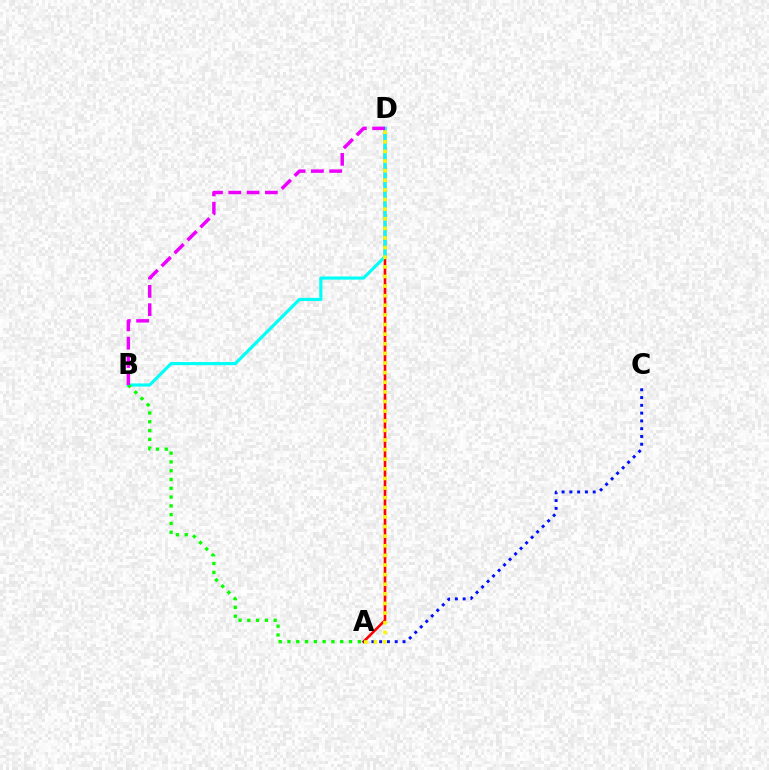{('A', 'D'): [{'color': '#ff0000', 'line_style': 'solid', 'thickness': 1.89}, {'color': '#fcf500', 'line_style': 'dotted', 'thickness': 2.61}], ('B', 'D'): [{'color': '#00fff6', 'line_style': 'solid', 'thickness': 2.27}, {'color': '#ee00ff', 'line_style': 'dashed', 'thickness': 2.49}], ('A', 'C'): [{'color': '#0010ff', 'line_style': 'dotted', 'thickness': 2.12}], ('A', 'B'): [{'color': '#08ff00', 'line_style': 'dotted', 'thickness': 2.39}]}